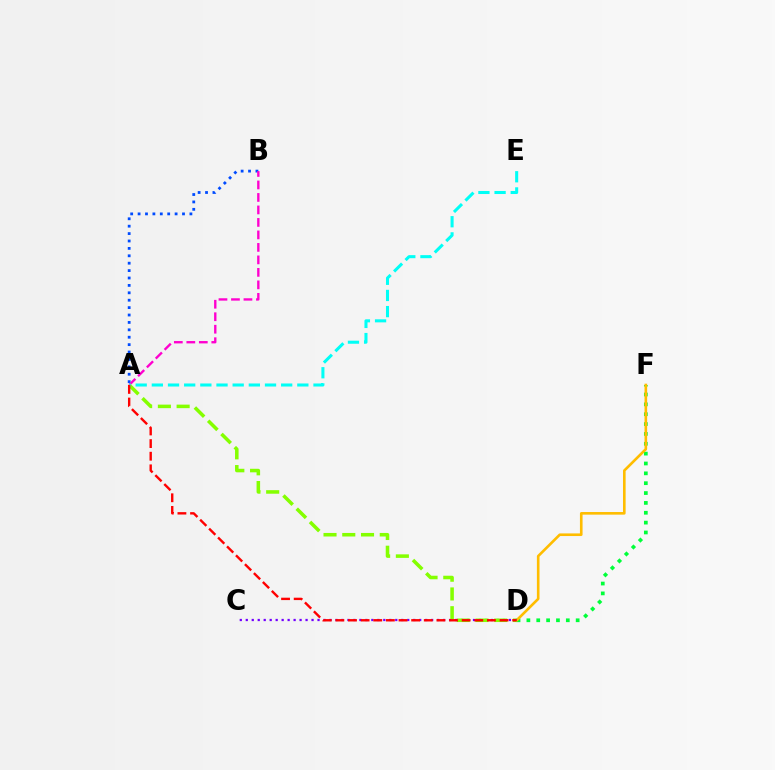{('A', 'B'): [{'color': '#004bff', 'line_style': 'dotted', 'thickness': 2.01}, {'color': '#ff00cf', 'line_style': 'dashed', 'thickness': 1.7}], ('D', 'F'): [{'color': '#00ff39', 'line_style': 'dotted', 'thickness': 2.68}, {'color': '#ffbd00', 'line_style': 'solid', 'thickness': 1.89}], ('C', 'D'): [{'color': '#7200ff', 'line_style': 'dotted', 'thickness': 1.62}], ('A', 'D'): [{'color': '#84ff00', 'line_style': 'dashed', 'thickness': 2.55}, {'color': '#ff0000', 'line_style': 'dashed', 'thickness': 1.72}], ('A', 'E'): [{'color': '#00fff6', 'line_style': 'dashed', 'thickness': 2.2}]}